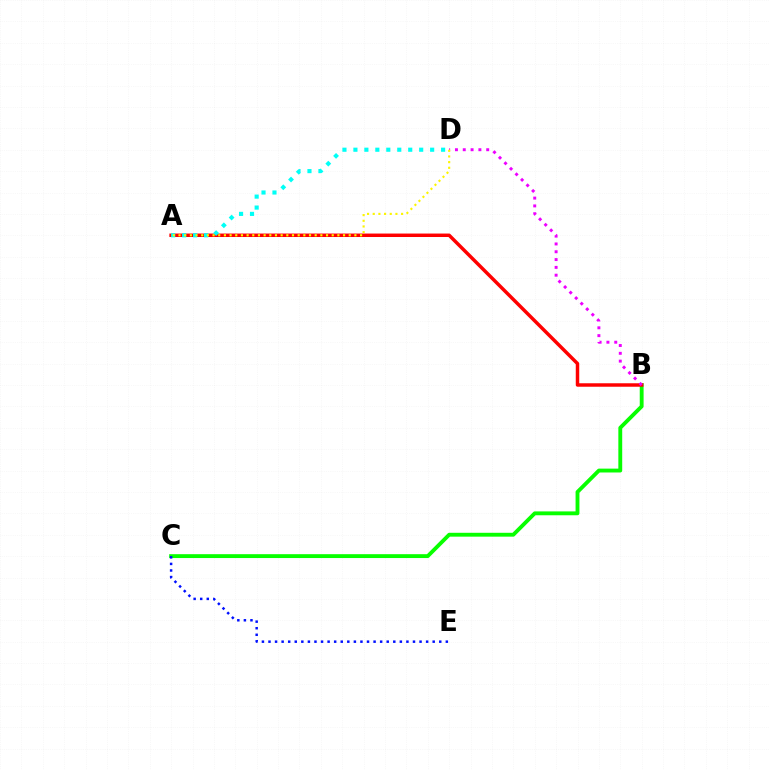{('B', 'C'): [{'color': '#08ff00', 'line_style': 'solid', 'thickness': 2.78}], ('A', 'B'): [{'color': '#ff0000', 'line_style': 'solid', 'thickness': 2.5}], ('B', 'D'): [{'color': '#ee00ff', 'line_style': 'dotted', 'thickness': 2.12}], ('A', 'D'): [{'color': '#00fff6', 'line_style': 'dotted', 'thickness': 2.98}, {'color': '#fcf500', 'line_style': 'dotted', 'thickness': 1.54}], ('C', 'E'): [{'color': '#0010ff', 'line_style': 'dotted', 'thickness': 1.78}]}